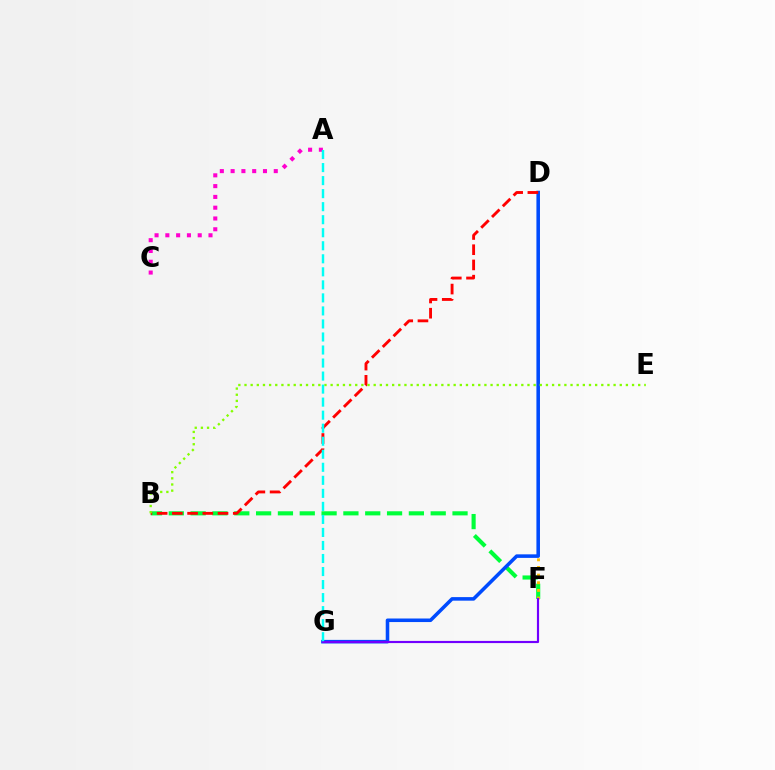{('B', 'F'): [{'color': '#00ff39', 'line_style': 'dashed', 'thickness': 2.96}], ('D', 'F'): [{'color': '#ffbd00', 'line_style': 'dotted', 'thickness': 2.08}], ('D', 'G'): [{'color': '#004bff', 'line_style': 'solid', 'thickness': 2.56}], ('B', 'D'): [{'color': '#ff0000', 'line_style': 'dashed', 'thickness': 2.07}], ('A', 'C'): [{'color': '#ff00cf', 'line_style': 'dotted', 'thickness': 2.93}], ('B', 'E'): [{'color': '#84ff00', 'line_style': 'dotted', 'thickness': 1.67}], ('F', 'G'): [{'color': '#7200ff', 'line_style': 'solid', 'thickness': 1.56}], ('A', 'G'): [{'color': '#00fff6', 'line_style': 'dashed', 'thickness': 1.77}]}